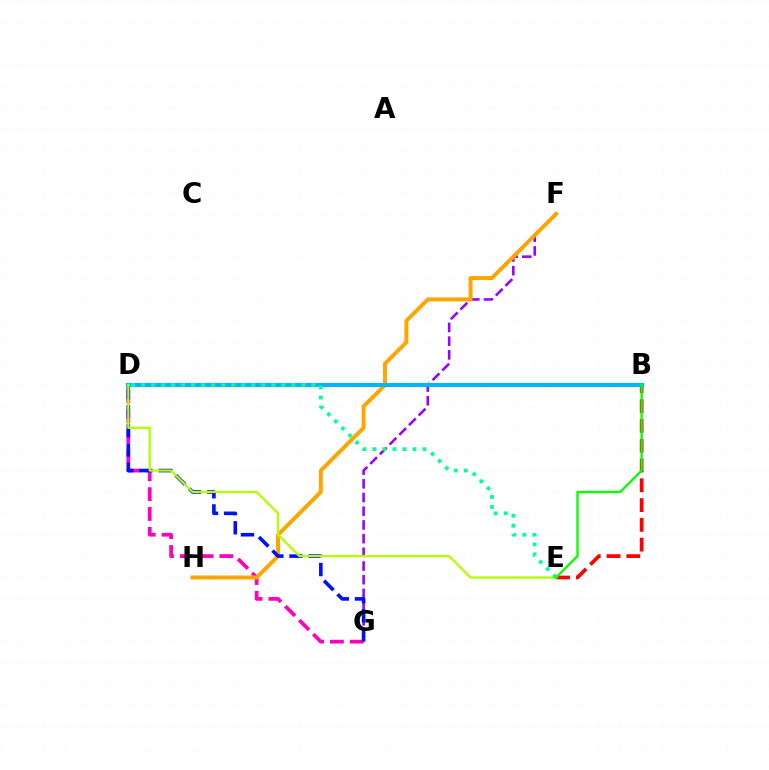{('D', 'G'): [{'color': '#ff00bd', 'line_style': 'dashed', 'thickness': 2.69}, {'color': '#0010ff', 'line_style': 'dashed', 'thickness': 2.6}], ('B', 'E'): [{'color': '#ff0000', 'line_style': 'dashed', 'thickness': 2.69}, {'color': '#08ff00', 'line_style': 'solid', 'thickness': 1.68}], ('F', 'G'): [{'color': '#9b00ff', 'line_style': 'dashed', 'thickness': 1.86}], ('F', 'H'): [{'color': '#ffa500', 'line_style': 'solid', 'thickness': 2.86}], ('B', 'D'): [{'color': '#00b5ff', 'line_style': 'solid', 'thickness': 2.94}], ('D', 'E'): [{'color': '#b3ff00', 'line_style': 'solid', 'thickness': 1.64}, {'color': '#00ff9d', 'line_style': 'dotted', 'thickness': 2.72}]}